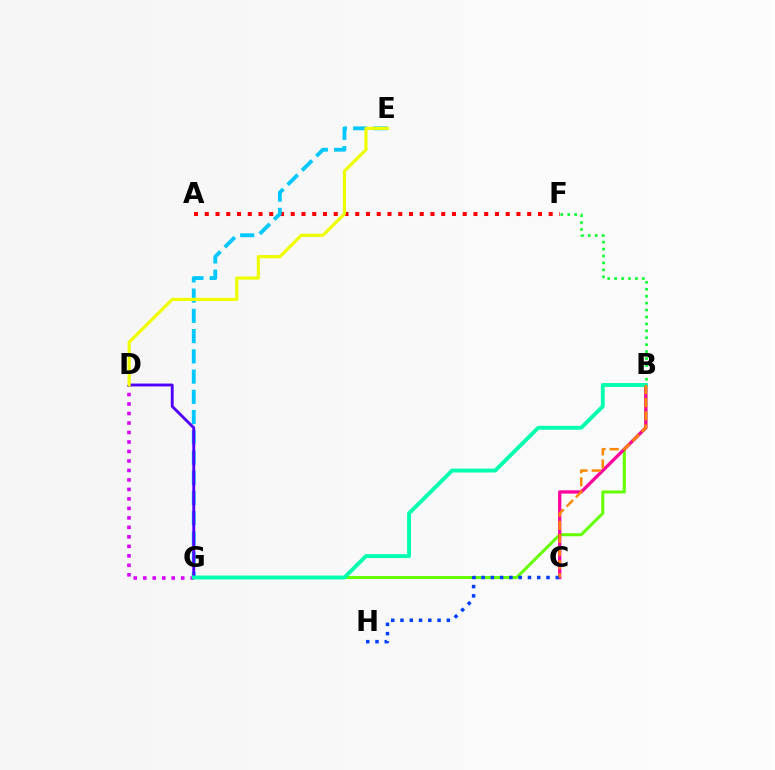{('A', 'F'): [{'color': '#ff0000', 'line_style': 'dotted', 'thickness': 2.92}], ('B', 'G'): [{'color': '#66ff00', 'line_style': 'solid', 'thickness': 2.19}, {'color': '#00ffaf', 'line_style': 'solid', 'thickness': 2.79}], ('E', 'G'): [{'color': '#00c7ff', 'line_style': 'dashed', 'thickness': 2.75}], ('D', 'G'): [{'color': '#d600ff', 'line_style': 'dotted', 'thickness': 2.58}, {'color': '#4f00ff', 'line_style': 'solid', 'thickness': 2.07}], ('B', 'F'): [{'color': '#00ff27', 'line_style': 'dotted', 'thickness': 1.88}], ('B', 'C'): [{'color': '#ff00a0', 'line_style': 'solid', 'thickness': 2.37}, {'color': '#ff8800', 'line_style': 'dashed', 'thickness': 1.78}], ('C', 'H'): [{'color': '#003fff', 'line_style': 'dotted', 'thickness': 2.52}], ('D', 'E'): [{'color': '#eeff00', 'line_style': 'solid', 'thickness': 2.28}]}